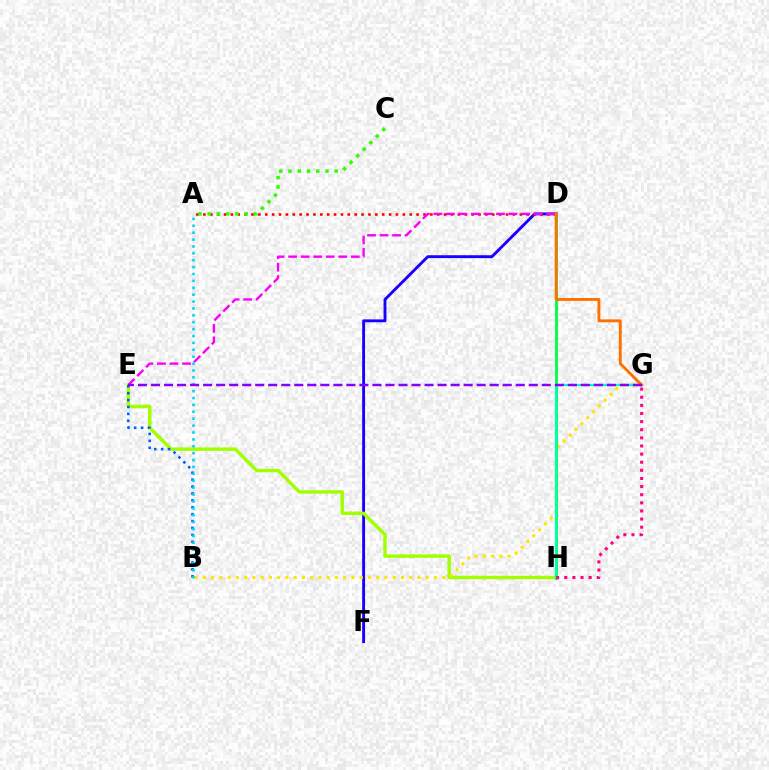{('D', 'F'): [{'color': '#1900ff', 'line_style': 'solid', 'thickness': 2.08}], ('E', 'H'): [{'color': '#a2ff00', 'line_style': 'solid', 'thickness': 2.48}], ('B', 'G'): [{'color': '#ffe600', 'line_style': 'dotted', 'thickness': 2.24}], ('B', 'E'): [{'color': '#005dff', 'line_style': 'dotted', 'thickness': 1.88}], ('D', 'H'): [{'color': '#00ff45', 'line_style': 'solid', 'thickness': 2.04}], ('A', 'D'): [{'color': '#ff0000', 'line_style': 'dotted', 'thickness': 1.87}], ('D', 'E'): [{'color': '#fa00f9', 'line_style': 'dashed', 'thickness': 1.7}], ('A', 'B'): [{'color': '#00d3ff', 'line_style': 'dotted', 'thickness': 1.87}], ('A', 'C'): [{'color': '#31ff00', 'line_style': 'dotted', 'thickness': 2.51}], ('G', 'H'): [{'color': '#00ffbb', 'line_style': 'solid', 'thickness': 1.58}, {'color': '#ff0088', 'line_style': 'dotted', 'thickness': 2.21}], ('D', 'G'): [{'color': '#ff7000', 'line_style': 'solid', 'thickness': 2.08}], ('E', 'G'): [{'color': '#8a00ff', 'line_style': 'dashed', 'thickness': 1.77}]}